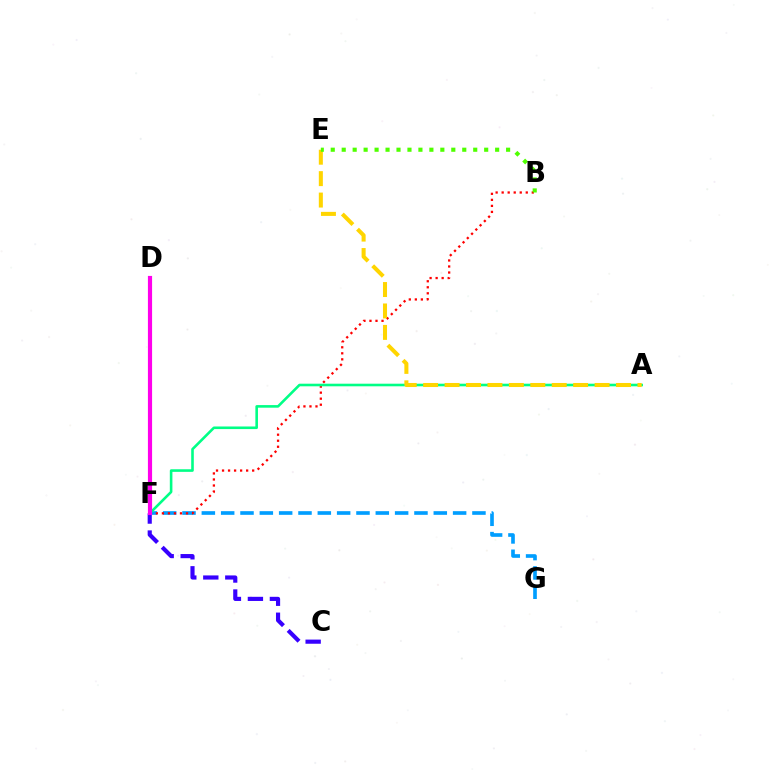{('F', 'G'): [{'color': '#009eff', 'line_style': 'dashed', 'thickness': 2.63}], ('B', 'F'): [{'color': '#ff0000', 'line_style': 'dotted', 'thickness': 1.64}], ('A', 'F'): [{'color': '#00ff86', 'line_style': 'solid', 'thickness': 1.87}], ('C', 'F'): [{'color': '#3700ff', 'line_style': 'dashed', 'thickness': 2.99}], ('A', 'E'): [{'color': '#ffd500', 'line_style': 'dashed', 'thickness': 2.91}], ('D', 'F'): [{'color': '#ff00ed', 'line_style': 'solid', 'thickness': 3.0}], ('B', 'E'): [{'color': '#4fff00', 'line_style': 'dotted', 'thickness': 2.98}]}